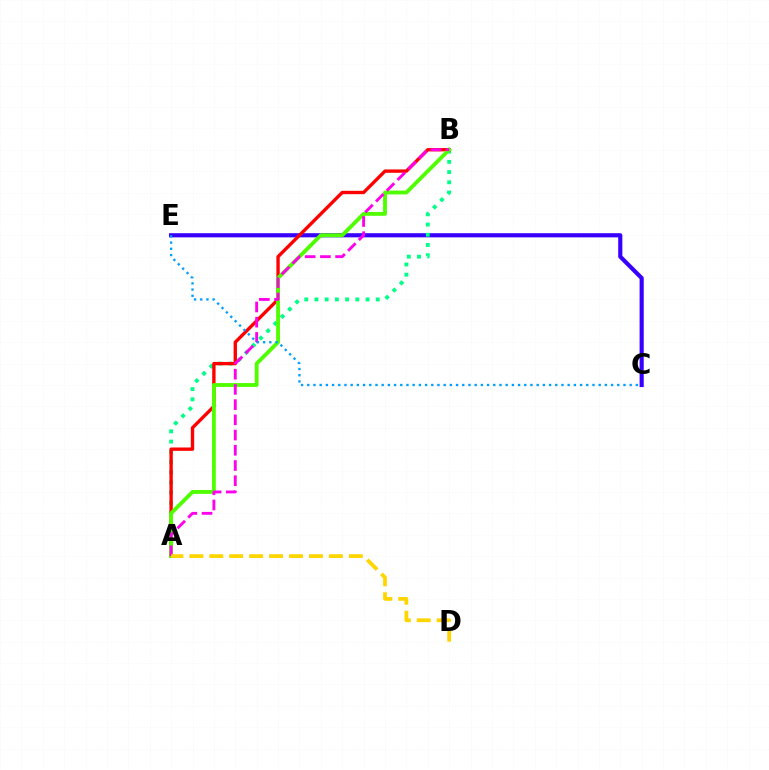{('C', 'E'): [{'color': '#3700ff', 'line_style': 'solid', 'thickness': 2.98}, {'color': '#009eff', 'line_style': 'dotted', 'thickness': 1.68}], ('A', 'B'): [{'color': '#00ff86', 'line_style': 'dotted', 'thickness': 2.78}, {'color': '#ff0000', 'line_style': 'solid', 'thickness': 2.42}, {'color': '#4fff00', 'line_style': 'solid', 'thickness': 2.77}, {'color': '#ff00ed', 'line_style': 'dashed', 'thickness': 2.07}], ('A', 'D'): [{'color': '#ffd500', 'line_style': 'dashed', 'thickness': 2.71}]}